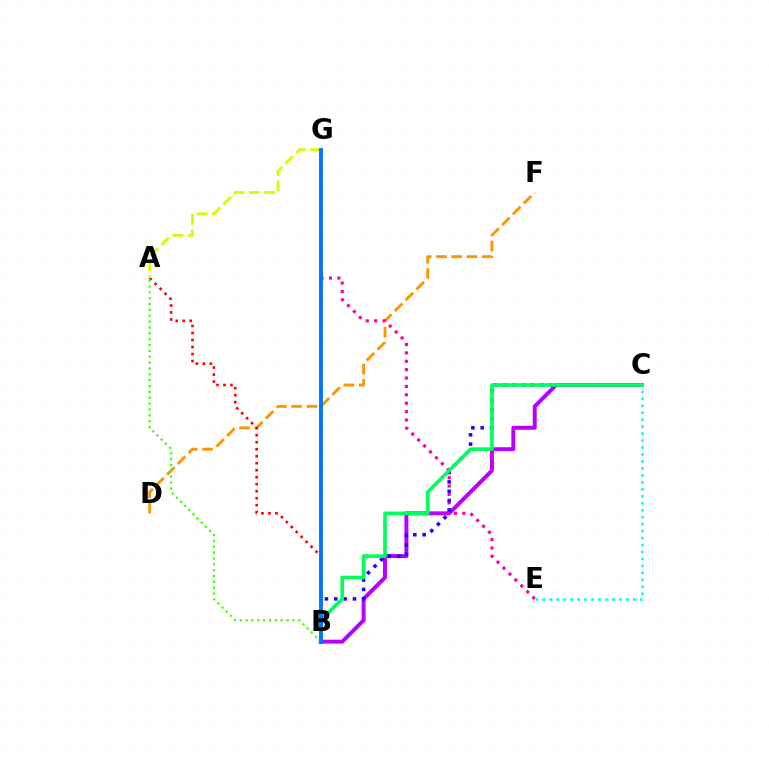{('D', 'F'): [{'color': '#ff9400', 'line_style': 'dashed', 'thickness': 2.07}], ('E', 'G'): [{'color': '#ff00ac', 'line_style': 'dotted', 'thickness': 2.28}], ('A', 'B'): [{'color': '#ff0000', 'line_style': 'dotted', 'thickness': 1.9}, {'color': '#3dff00', 'line_style': 'dotted', 'thickness': 1.59}], ('B', 'C'): [{'color': '#b900ff', 'line_style': 'solid', 'thickness': 2.84}, {'color': '#2500ff', 'line_style': 'dotted', 'thickness': 2.54}, {'color': '#00ff5c', 'line_style': 'solid', 'thickness': 2.61}], ('A', 'G'): [{'color': '#d1ff00', 'line_style': 'dashed', 'thickness': 2.07}], ('C', 'E'): [{'color': '#00fff6', 'line_style': 'dotted', 'thickness': 1.89}], ('B', 'G'): [{'color': '#0074ff', 'line_style': 'solid', 'thickness': 2.79}]}